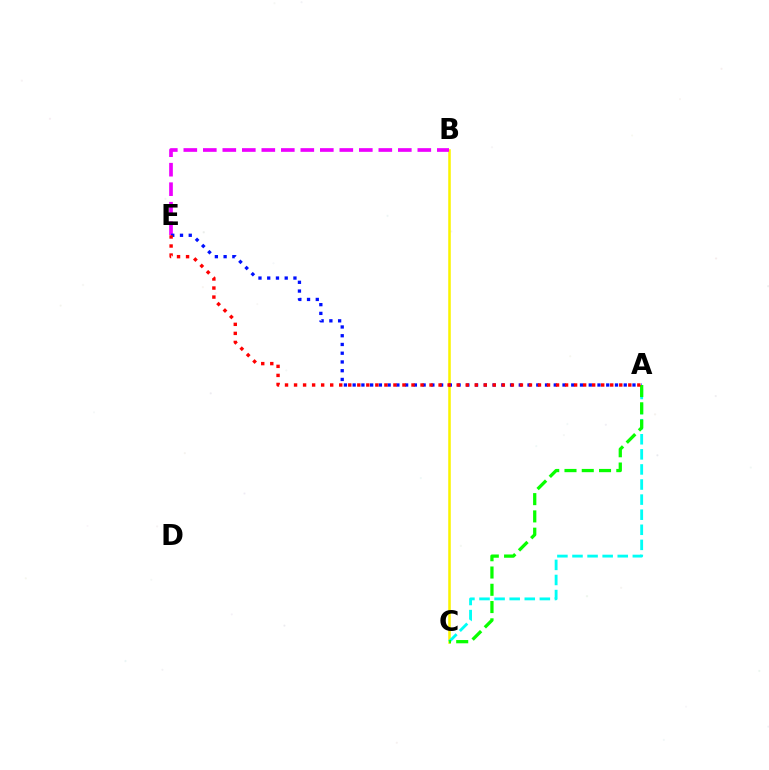{('B', 'C'): [{'color': '#fcf500', 'line_style': 'solid', 'thickness': 1.83}], ('A', 'C'): [{'color': '#00fff6', 'line_style': 'dashed', 'thickness': 2.05}, {'color': '#08ff00', 'line_style': 'dashed', 'thickness': 2.35}], ('B', 'E'): [{'color': '#ee00ff', 'line_style': 'dashed', 'thickness': 2.65}], ('A', 'E'): [{'color': '#0010ff', 'line_style': 'dotted', 'thickness': 2.38}, {'color': '#ff0000', 'line_style': 'dotted', 'thickness': 2.45}]}